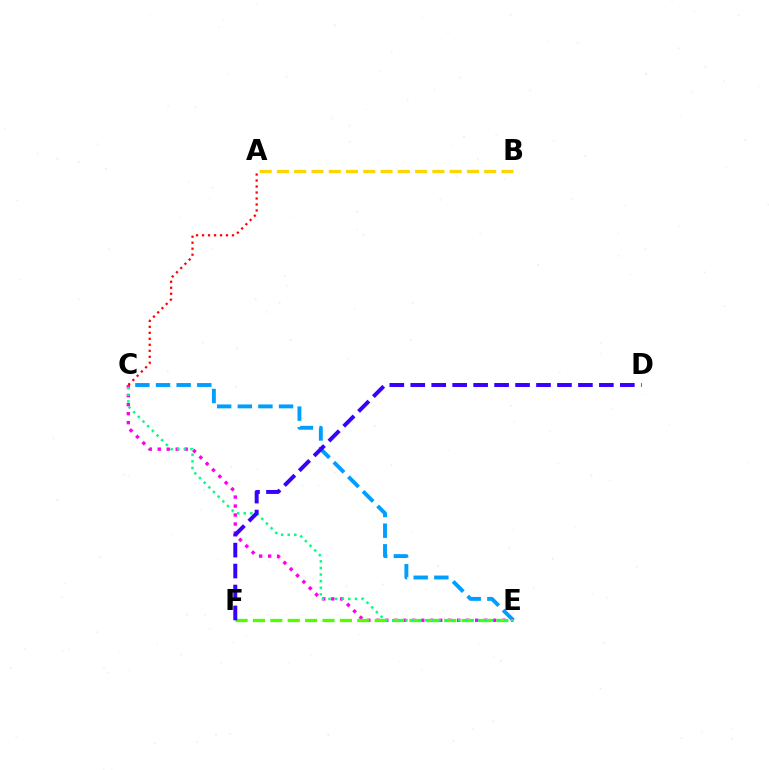{('C', 'E'): [{'color': '#009eff', 'line_style': 'dashed', 'thickness': 2.8}, {'color': '#ff00ed', 'line_style': 'dotted', 'thickness': 2.44}, {'color': '#00ff86', 'line_style': 'dotted', 'thickness': 1.79}], ('E', 'F'): [{'color': '#4fff00', 'line_style': 'dashed', 'thickness': 2.36}], ('D', 'F'): [{'color': '#3700ff', 'line_style': 'dashed', 'thickness': 2.85}], ('A', 'C'): [{'color': '#ff0000', 'line_style': 'dotted', 'thickness': 1.63}], ('A', 'B'): [{'color': '#ffd500', 'line_style': 'dashed', 'thickness': 2.35}]}